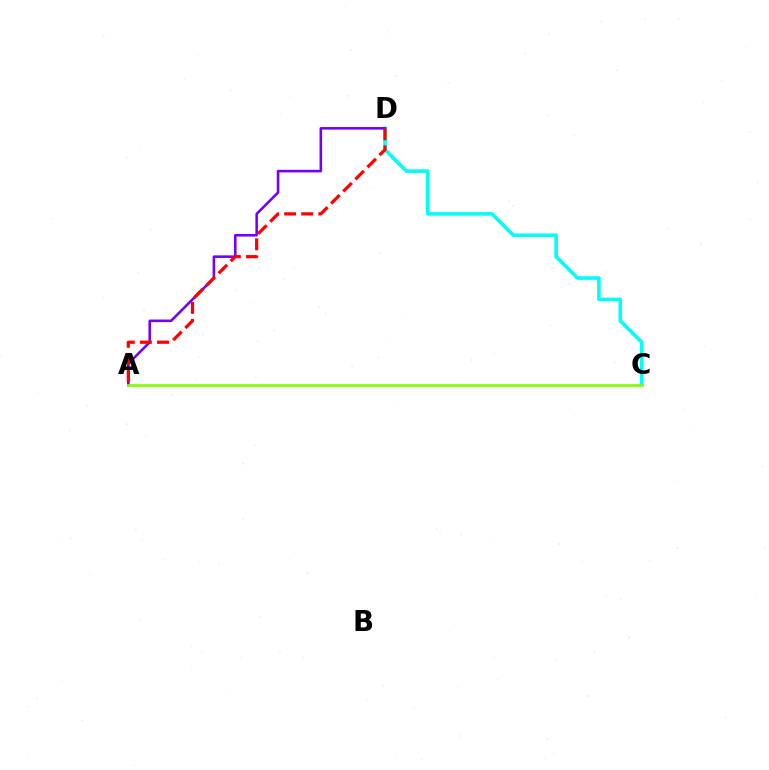{('C', 'D'): [{'color': '#00fff6', 'line_style': 'solid', 'thickness': 2.59}], ('A', 'D'): [{'color': '#7200ff', 'line_style': 'solid', 'thickness': 1.87}, {'color': '#ff0000', 'line_style': 'dashed', 'thickness': 2.32}], ('A', 'C'): [{'color': '#84ff00', 'line_style': 'solid', 'thickness': 1.91}]}